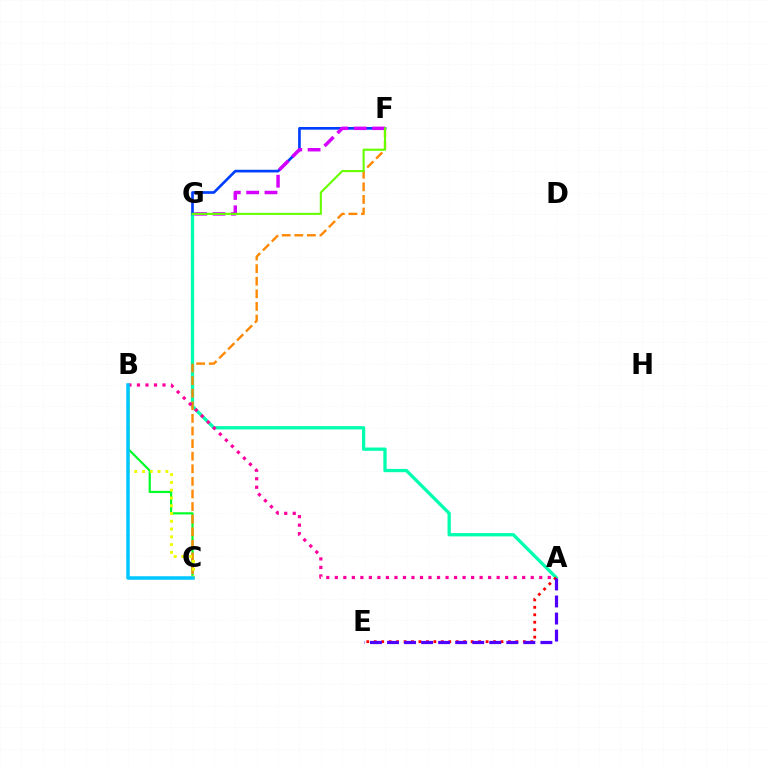{('A', 'G'): [{'color': '#00ffaf', 'line_style': 'solid', 'thickness': 2.37}], ('B', 'C'): [{'color': '#00ff27', 'line_style': 'solid', 'thickness': 1.58}, {'color': '#eeff00', 'line_style': 'dotted', 'thickness': 2.11}, {'color': '#00c7ff', 'line_style': 'solid', 'thickness': 2.52}], ('C', 'F'): [{'color': '#ff8800', 'line_style': 'dashed', 'thickness': 1.71}], ('A', 'E'): [{'color': '#ff0000', 'line_style': 'dotted', 'thickness': 2.03}, {'color': '#4f00ff', 'line_style': 'dashed', 'thickness': 2.32}], ('A', 'B'): [{'color': '#ff00a0', 'line_style': 'dotted', 'thickness': 2.31}], ('F', 'G'): [{'color': '#003fff', 'line_style': 'solid', 'thickness': 1.93}, {'color': '#d600ff', 'line_style': 'dashed', 'thickness': 2.49}, {'color': '#66ff00', 'line_style': 'solid', 'thickness': 1.51}]}